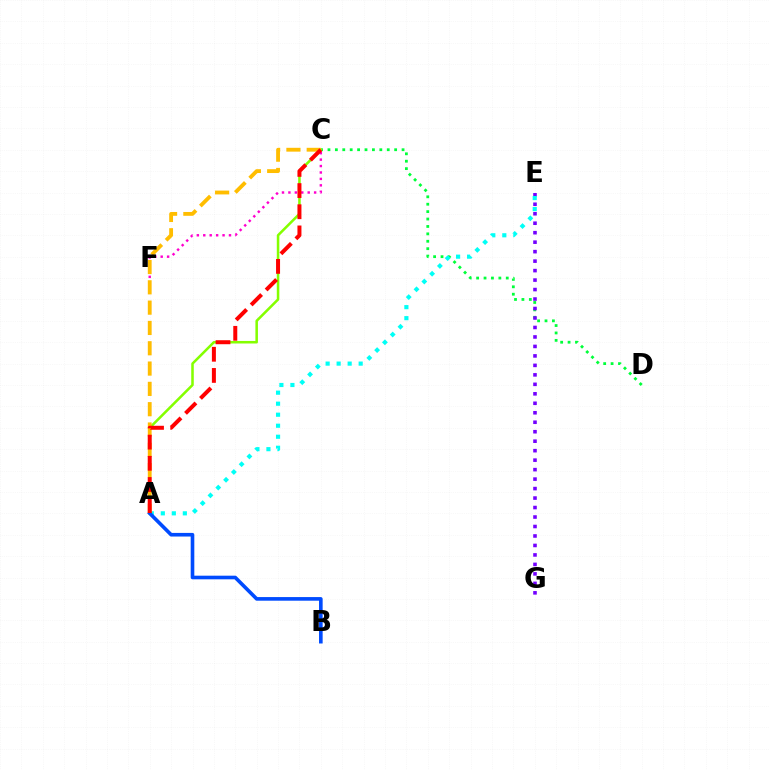{('C', 'D'): [{'color': '#00ff39', 'line_style': 'dotted', 'thickness': 2.01}], ('E', 'G'): [{'color': '#7200ff', 'line_style': 'dotted', 'thickness': 2.57}], ('A', 'C'): [{'color': '#84ff00', 'line_style': 'solid', 'thickness': 1.83}, {'color': '#ffbd00', 'line_style': 'dashed', 'thickness': 2.76}, {'color': '#ff0000', 'line_style': 'dashed', 'thickness': 2.88}], ('A', 'E'): [{'color': '#00fff6', 'line_style': 'dotted', 'thickness': 2.99}], ('C', 'F'): [{'color': '#ff00cf', 'line_style': 'dotted', 'thickness': 1.75}], ('A', 'B'): [{'color': '#004bff', 'line_style': 'solid', 'thickness': 2.61}]}